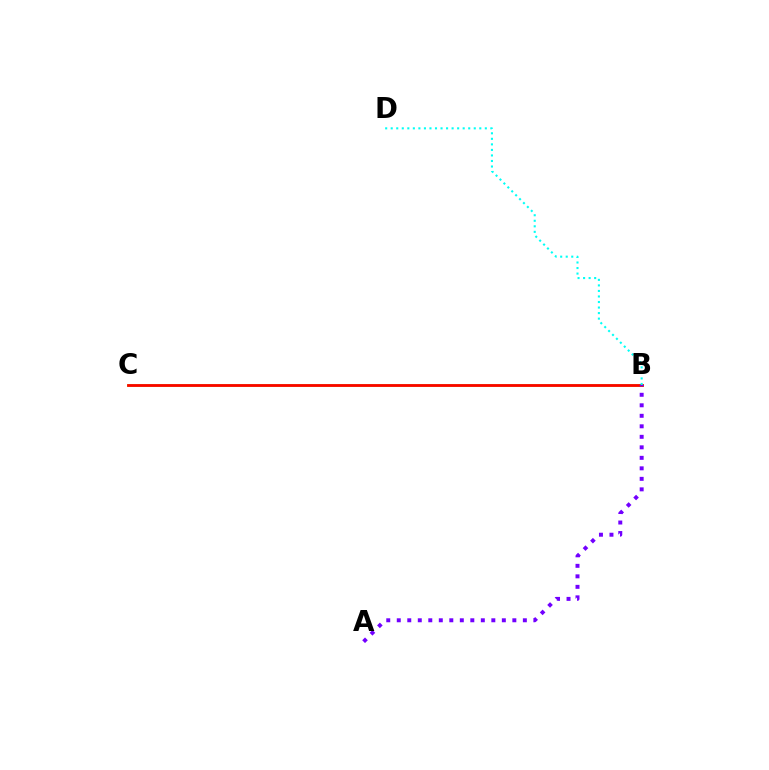{('B', 'C'): [{'color': '#84ff00', 'line_style': 'solid', 'thickness': 1.86}, {'color': '#ff0000', 'line_style': 'solid', 'thickness': 1.97}], ('B', 'D'): [{'color': '#00fff6', 'line_style': 'dotted', 'thickness': 1.5}], ('A', 'B'): [{'color': '#7200ff', 'line_style': 'dotted', 'thickness': 2.85}]}